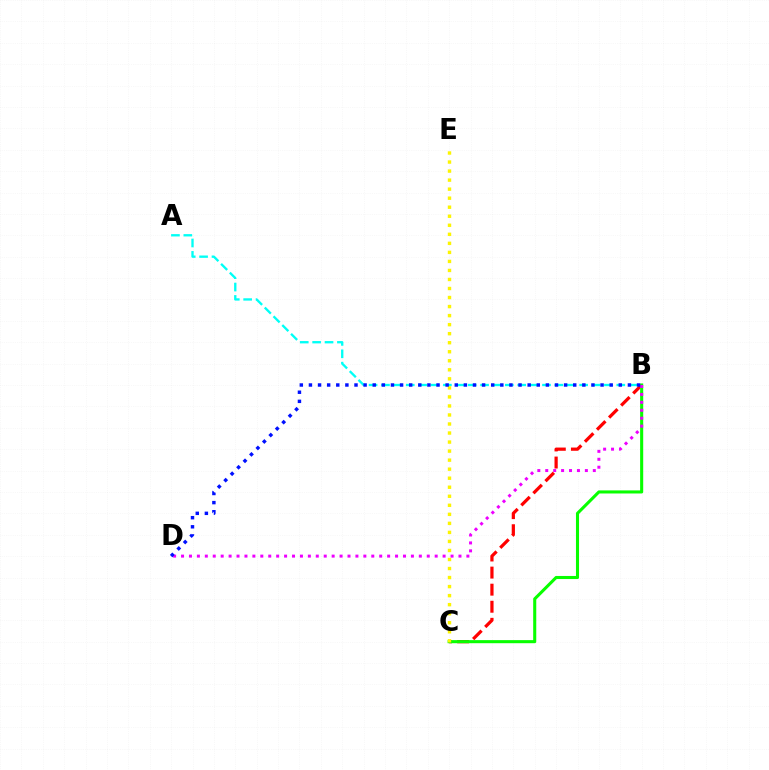{('B', 'C'): [{'color': '#ff0000', 'line_style': 'dashed', 'thickness': 2.32}, {'color': '#08ff00', 'line_style': 'solid', 'thickness': 2.21}], ('A', 'B'): [{'color': '#00fff6', 'line_style': 'dashed', 'thickness': 1.68}], ('C', 'E'): [{'color': '#fcf500', 'line_style': 'dotted', 'thickness': 2.45}], ('B', 'D'): [{'color': '#ee00ff', 'line_style': 'dotted', 'thickness': 2.15}, {'color': '#0010ff', 'line_style': 'dotted', 'thickness': 2.48}]}